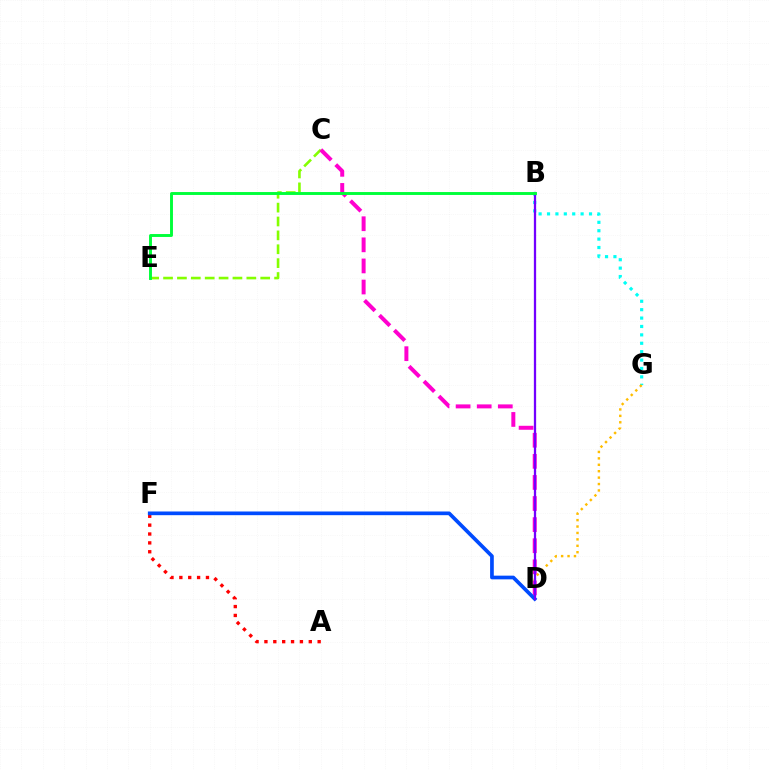{('C', 'E'): [{'color': '#84ff00', 'line_style': 'dashed', 'thickness': 1.89}], ('B', 'G'): [{'color': '#00fff6', 'line_style': 'dotted', 'thickness': 2.28}], ('D', 'G'): [{'color': '#ffbd00', 'line_style': 'dotted', 'thickness': 1.74}], ('C', 'D'): [{'color': '#ff00cf', 'line_style': 'dashed', 'thickness': 2.87}], ('A', 'F'): [{'color': '#ff0000', 'line_style': 'dotted', 'thickness': 2.41}], ('D', 'F'): [{'color': '#004bff', 'line_style': 'solid', 'thickness': 2.66}], ('B', 'D'): [{'color': '#7200ff', 'line_style': 'solid', 'thickness': 1.64}], ('B', 'E'): [{'color': '#00ff39', 'line_style': 'solid', 'thickness': 2.1}]}